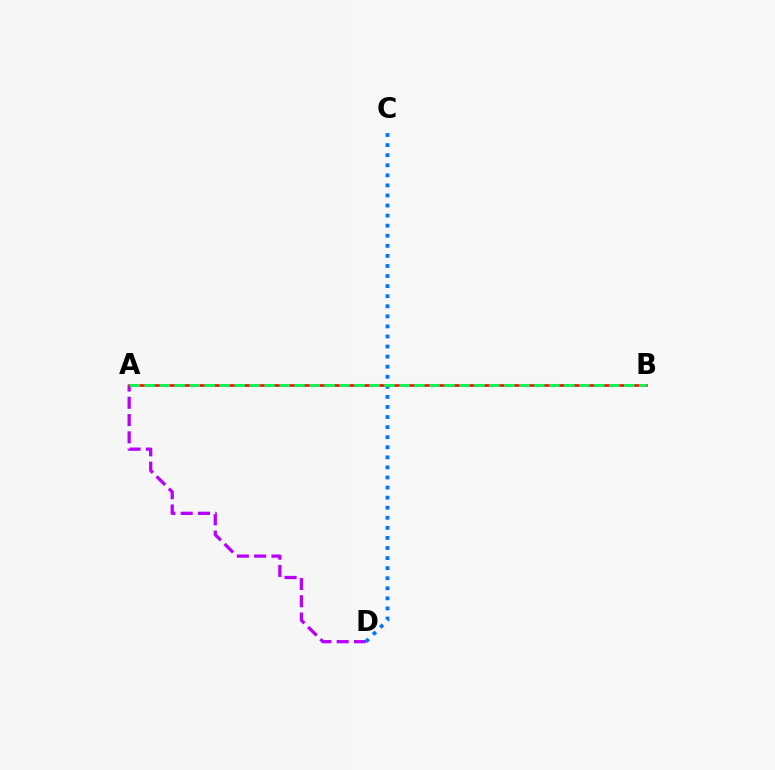{('A', 'D'): [{'color': '#b900ff', 'line_style': 'dashed', 'thickness': 2.35}], ('C', 'D'): [{'color': '#0074ff', 'line_style': 'dotted', 'thickness': 2.74}], ('A', 'B'): [{'color': '#d1ff00', 'line_style': 'dotted', 'thickness': 1.59}, {'color': '#ff0000', 'line_style': 'solid', 'thickness': 1.84}, {'color': '#00ff5c', 'line_style': 'dashed', 'thickness': 2.04}]}